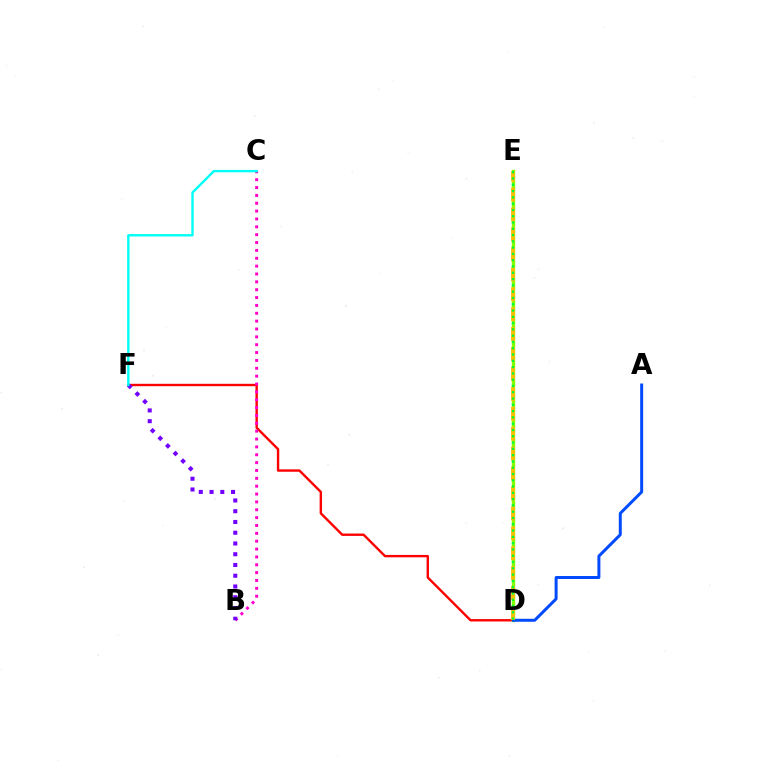{('D', 'F'): [{'color': '#ff0000', 'line_style': 'solid', 'thickness': 1.72}], ('B', 'C'): [{'color': '#ff00cf', 'line_style': 'dotted', 'thickness': 2.14}], ('B', 'F'): [{'color': '#7200ff', 'line_style': 'dotted', 'thickness': 2.92}], ('D', 'E'): [{'color': '#84ff00', 'line_style': 'solid', 'thickness': 2.45}, {'color': '#ffbd00', 'line_style': 'dashed', 'thickness': 2.71}, {'color': '#00ff39', 'line_style': 'dotted', 'thickness': 1.71}], ('A', 'D'): [{'color': '#004bff', 'line_style': 'solid', 'thickness': 2.15}], ('C', 'F'): [{'color': '#00fff6', 'line_style': 'solid', 'thickness': 1.72}]}